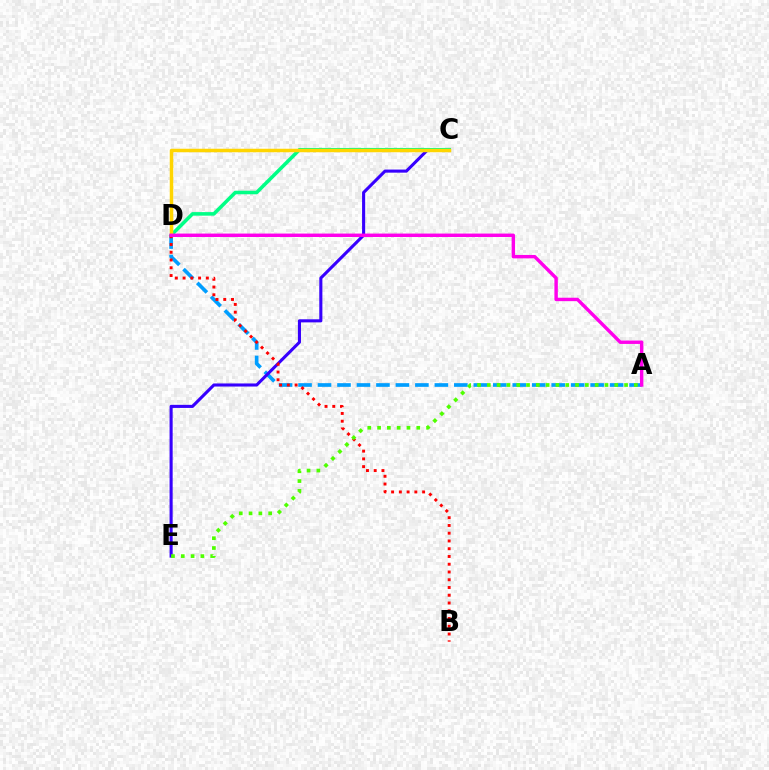{('A', 'D'): [{'color': '#009eff', 'line_style': 'dashed', 'thickness': 2.65}, {'color': '#ff00ed', 'line_style': 'solid', 'thickness': 2.46}], ('C', 'E'): [{'color': '#3700ff', 'line_style': 'solid', 'thickness': 2.22}], ('C', 'D'): [{'color': '#00ff86', 'line_style': 'solid', 'thickness': 2.56}, {'color': '#ffd500', 'line_style': 'solid', 'thickness': 2.52}], ('B', 'D'): [{'color': '#ff0000', 'line_style': 'dotted', 'thickness': 2.11}], ('A', 'E'): [{'color': '#4fff00', 'line_style': 'dotted', 'thickness': 2.66}]}